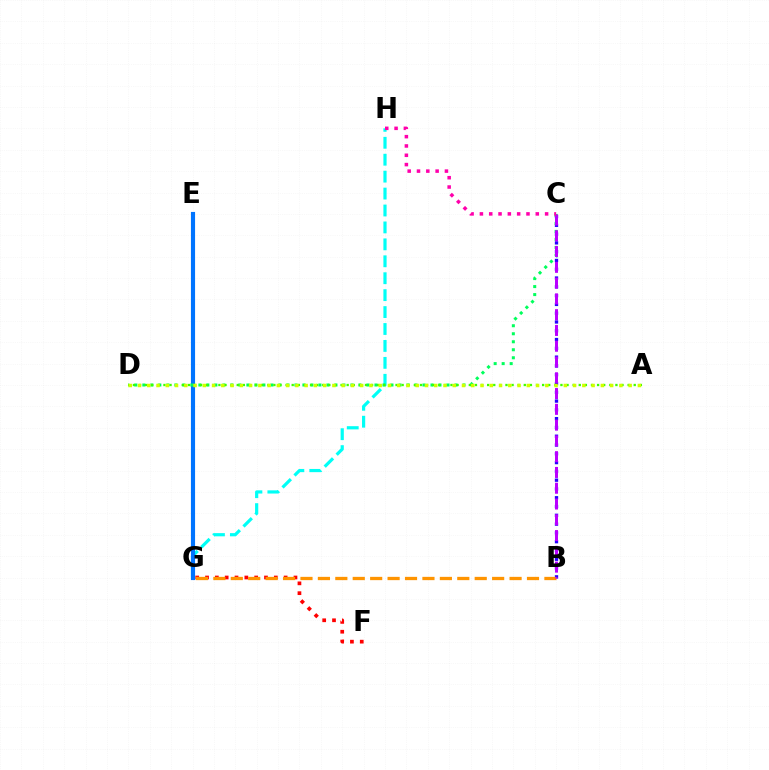{('F', 'G'): [{'color': '#ff0000', 'line_style': 'dotted', 'thickness': 2.67}], ('B', 'C'): [{'color': '#2500ff', 'line_style': 'dotted', 'thickness': 2.39}, {'color': '#b900ff', 'line_style': 'dashed', 'thickness': 2.14}], ('G', 'H'): [{'color': '#00fff6', 'line_style': 'dashed', 'thickness': 2.3}], ('E', 'G'): [{'color': '#0074ff', 'line_style': 'solid', 'thickness': 2.97}], ('C', 'D'): [{'color': '#00ff5c', 'line_style': 'dotted', 'thickness': 2.17}], ('B', 'G'): [{'color': '#ff9400', 'line_style': 'dashed', 'thickness': 2.37}], ('A', 'D'): [{'color': '#3dff00', 'line_style': 'dotted', 'thickness': 1.66}, {'color': '#d1ff00', 'line_style': 'dotted', 'thickness': 2.52}], ('C', 'H'): [{'color': '#ff00ac', 'line_style': 'dotted', 'thickness': 2.53}]}